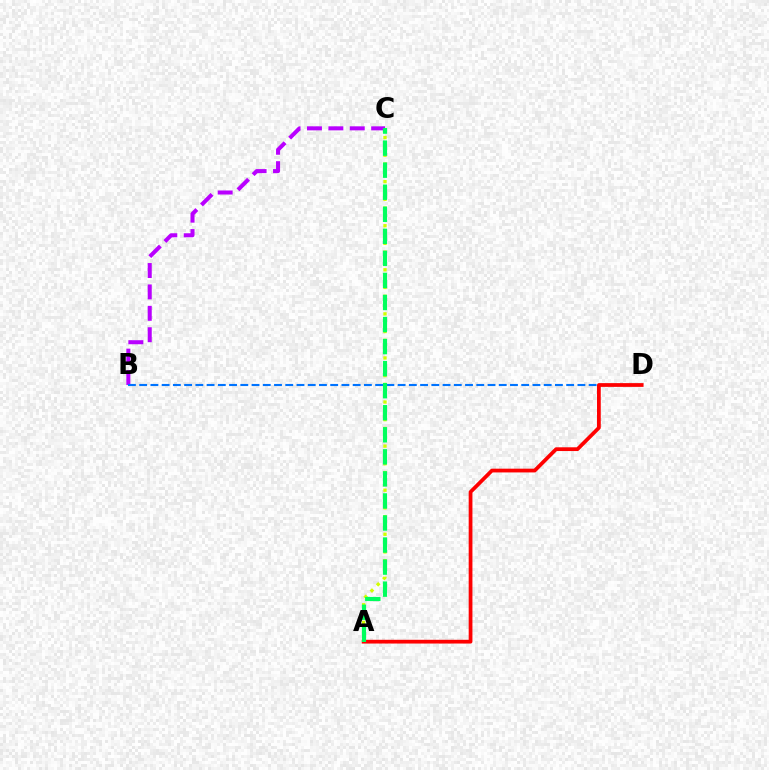{('A', 'C'): [{'color': '#d1ff00', 'line_style': 'dotted', 'thickness': 2.4}, {'color': '#00ff5c', 'line_style': 'dashed', 'thickness': 3.0}], ('B', 'C'): [{'color': '#b900ff', 'line_style': 'dashed', 'thickness': 2.91}], ('B', 'D'): [{'color': '#0074ff', 'line_style': 'dashed', 'thickness': 1.53}], ('A', 'D'): [{'color': '#ff0000', 'line_style': 'solid', 'thickness': 2.7}]}